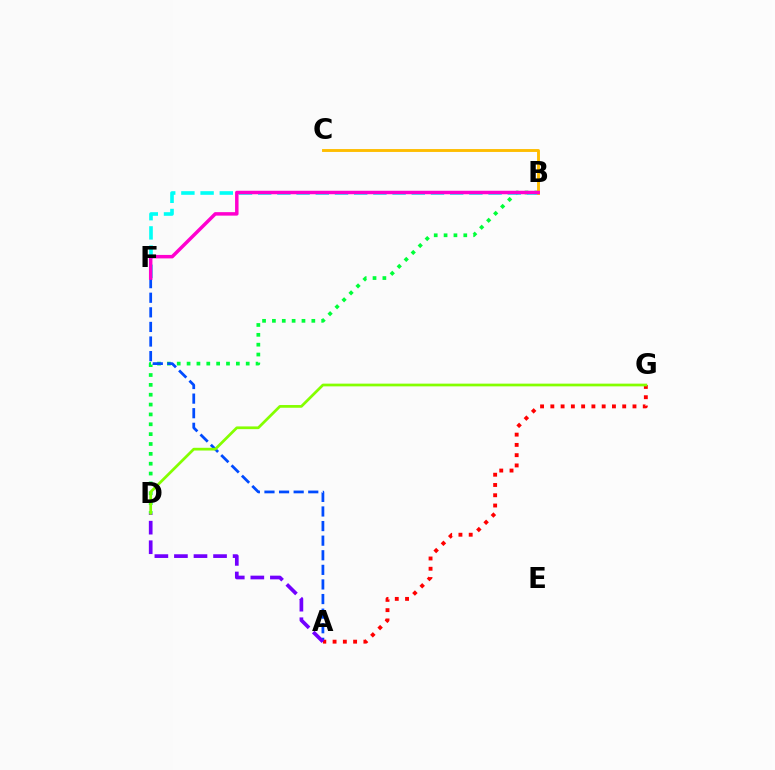{('B', 'D'): [{'color': '#00ff39', 'line_style': 'dotted', 'thickness': 2.68}], ('B', 'F'): [{'color': '#00fff6', 'line_style': 'dashed', 'thickness': 2.61}, {'color': '#ff00cf', 'line_style': 'solid', 'thickness': 2.51}], ('B', 'C'): [{'color': '#ffbd00', 'line_style': 'solid', 'thickness': 2.08}], ('A', 'F'): [{'color': '#004bff', 'line_style': 'dashed', 'thickness': 1.98}], ('A', 'G'): [{'color': '#ff0000', 'line_style': 'dotted', 'thickness': 2.79}], ('A', 'D'): [{'color': '#7200ff', 'line_style': 'dashed', 'thickness': 2.66}], ('D', 'G'): [{'color': '#84ff00', 'line_style': 'solid', 'thickness': 1.96}]}